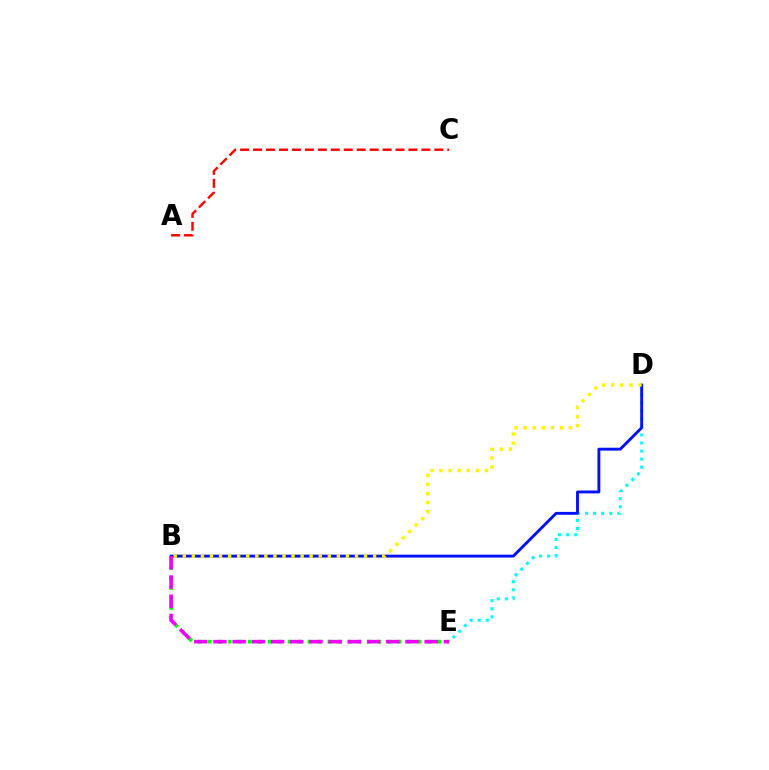{('D', 'E'): [{'color': '#00fff6', 'line_style': 'dotted', 'thickness': 2.19}], ('B', 'E'): [{'color': '#08ff00', 'line_style': 'dotted', 'thickness': 2.71}, {'color': '#ee00ff', 'line_style': 'dashed', 'thickness': 2.61}], ('A', 'C'): [{'color': '#ff0000', 'line_style': 'dashed', 'thickness': 1.76}], ('B', 'D'): [{'color': '#0010ff', 'line_style': 'solid', 'thickness': 2.07}, {'color': '#fcf500', 'line_style': 'dotted', 'thickness': 2.46}]}